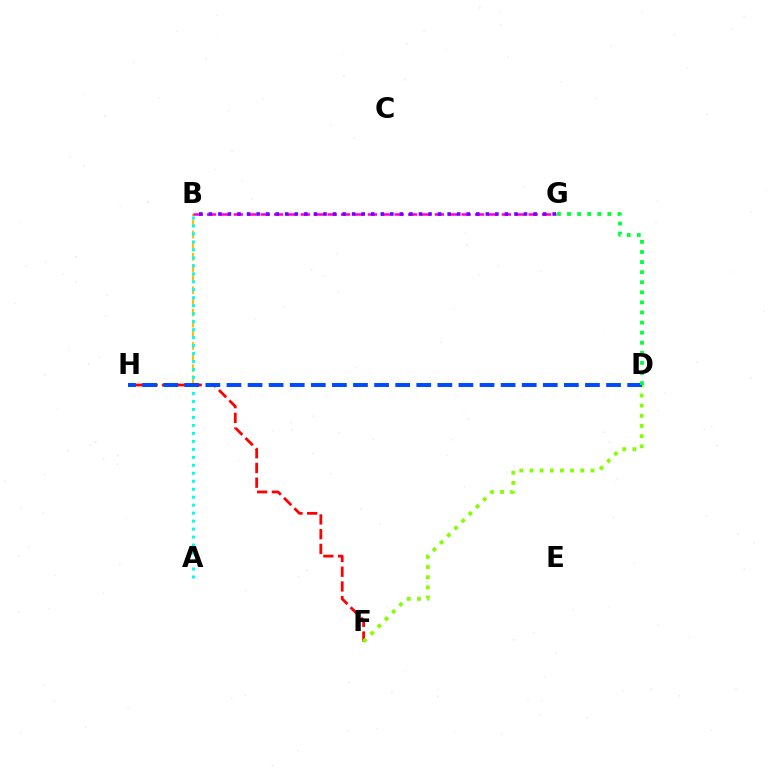{('B', 'H'): [{'color': '#ffbd00', 'line_style': 'dashed', 'thickness': 1.51}], ('F', 'H'): [{'color': '#ff0000', 'line_style': 'dashed', 'thickness': 2.0}], ('D', 'F'): [{'color': '#84ff00', 'line_style': 'dotted', 'thickness': 2.76}], ('A', 'B'): [{'color': '#00fff6', 'line_style': 'dotted', 'thickness': 2.17}], ('D', 'H'): [{'color': '#004bff', 'line_style': 'dashed', 'thickness': 2.86}], ('B', 'G'): [{'color': '#ff00cf', 'line_style': 'dashed', 'thickness': 1.82}, {'color': '#7200ff', 'line_style': 'dotted', 'thickness': 2.6}], ('D', 'G'): [{'color': '#00ff39', 'line_style': 'dotted', 'thickness': 2.74}]}